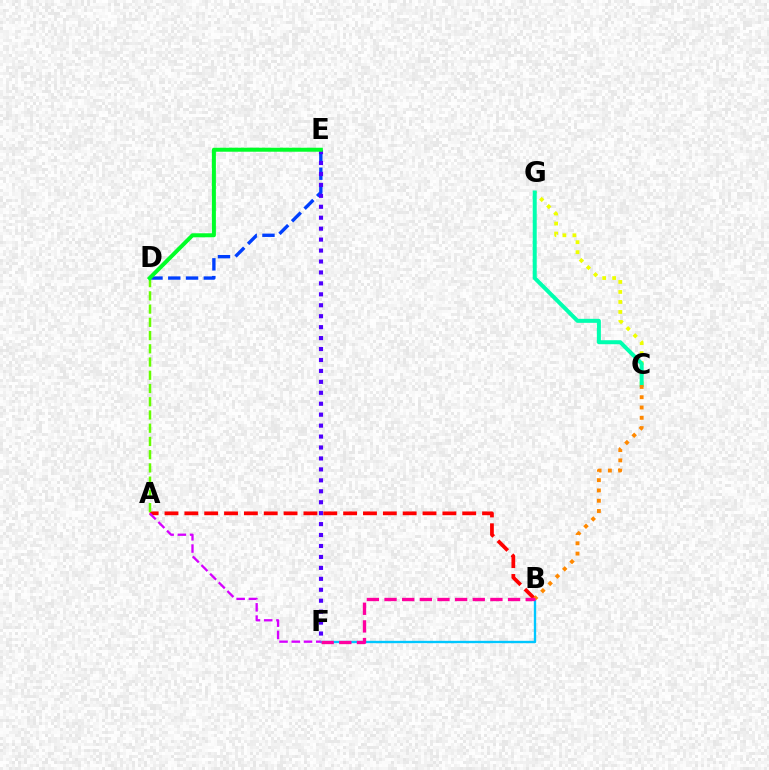{('C', 'G'): [{'color': '#eeff00', 'line_style': 'dotted', 'thickness': 2.72}, {'color': '#00ffaf', 'line_style': 'solid', 'thickness': 2.88}], ('D', 'E'): [{'color': '#003fff', 'line_style': 'dashed', 'thickness': 2.41}, {'color': '#00ff27', 'line_style': 'solid', 'thickness': 2.88}], ('A', 'B'): [{'color': '#ff0000', 'line_style': 'dashed', 'thickness': 2.7}], ('E', 'F'): [{'color': '#4f00ff', 'line_style': 'dotted', 'thickness': 2.97}], ('A', 'D'): [{'color': '#66ff00', 'line_style': 'dashed', 'thickness': 1.8}], ('B', 'F'): [{'color': '#00c7ff', 'line_style': 'solid', 'thickness': 1.69}, {'color': '#ff00a0', 'line_style': 'dashed', 'thickness': 2.4}], ('B', 'C'): [{'color': '#ff8800', 'line_style': 'dotted', 'thickness': 2.8}], ('A', 'F'): [{'color': '#d600ff', 'line_style': 'dashed', 'thickness': 1.66}]}